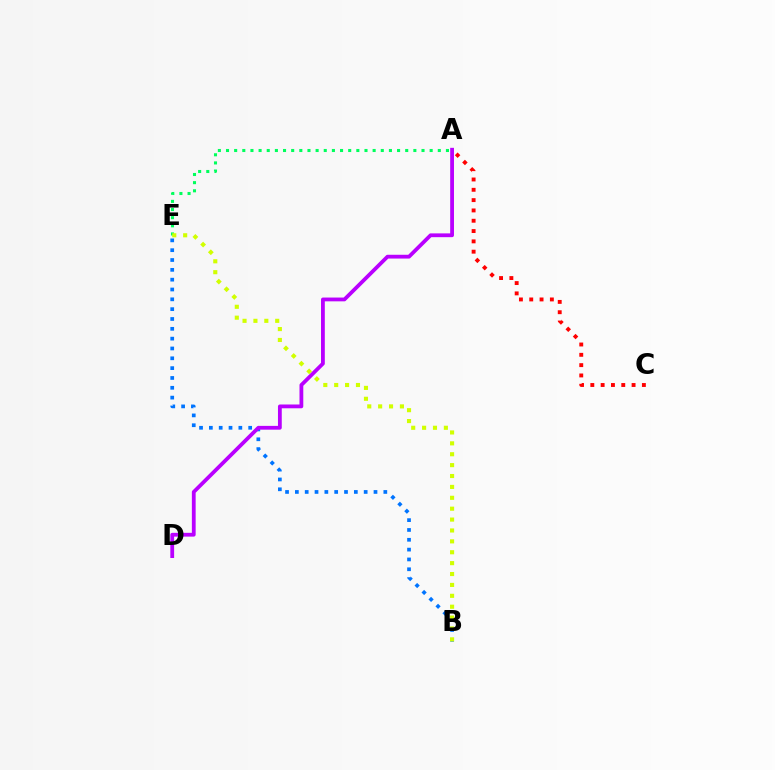{('B', 'E'): [{'color': '#0074ff', 'line_style': 'dotted', 'thickness': 2.67}, {'color': '#d1ff00', 'line_style': 'dotted', 'thickness': 2.96}], ('A', 'D'): [{'color': '#b900ff', 'line_style': 'solid', 'thickness': 2.73}], ('A', 'C'): [{'color': '#ff0000', 'line_style': 'dotted', 'thickness': 2.8}], ('A', 'E'): [{'color': '#00ff5c', 'line_style': 'dotted', 'thickness': 2.21}]}